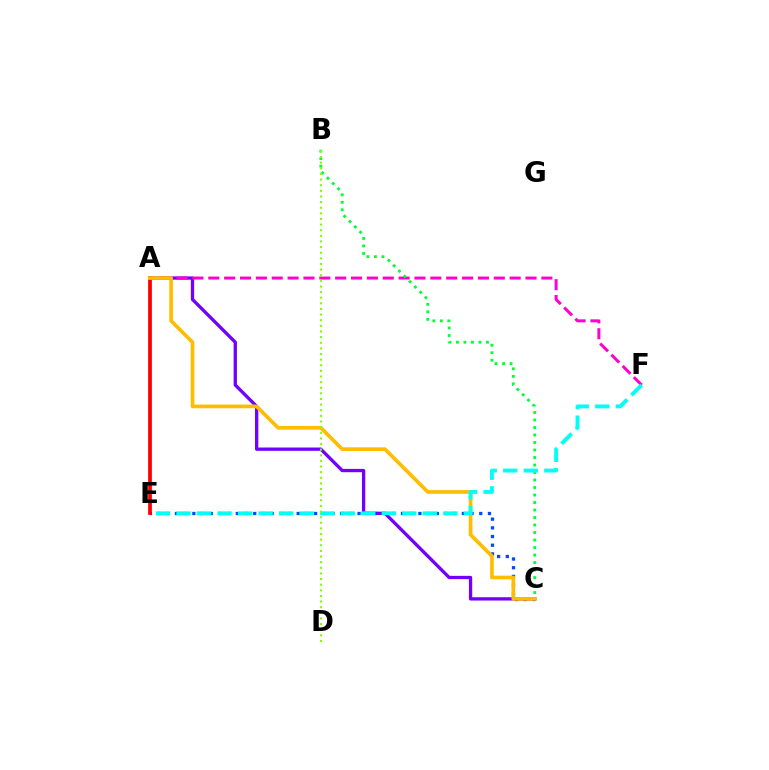{('C', 'E'): [{'color': '#004bff', 'line_style': 'dotted', 'thickness': 2.36}], ('A', 'C'): [{'color': '#7200ff', 'line_style': 'solid', 'thickness': 2.38}, {'color': '#ffbd00', 'line_style': 'solid', 'thickness': 2.65}], ('A', 'F'): [{'color': '#ff00cf', 'line_style': 'dashed', 'thickness': 2.15}], ('B', 'C'): [{'color': '#00ff39', 'line_style': 'dotted', 'thickness': 2.04}], ('A', 'E'): [{'color': '#ff0000', 'line_style': 'solid', 'thickness': 2.7}], ('E', 'F'): [{'color': '#00fff6', 'line_style': 'dashed', 'thickness': 2.79}], ('B', 'D'): [{'color': '#84ff00', 'line_style': 'dotted', 'thickness': 1.53}]}